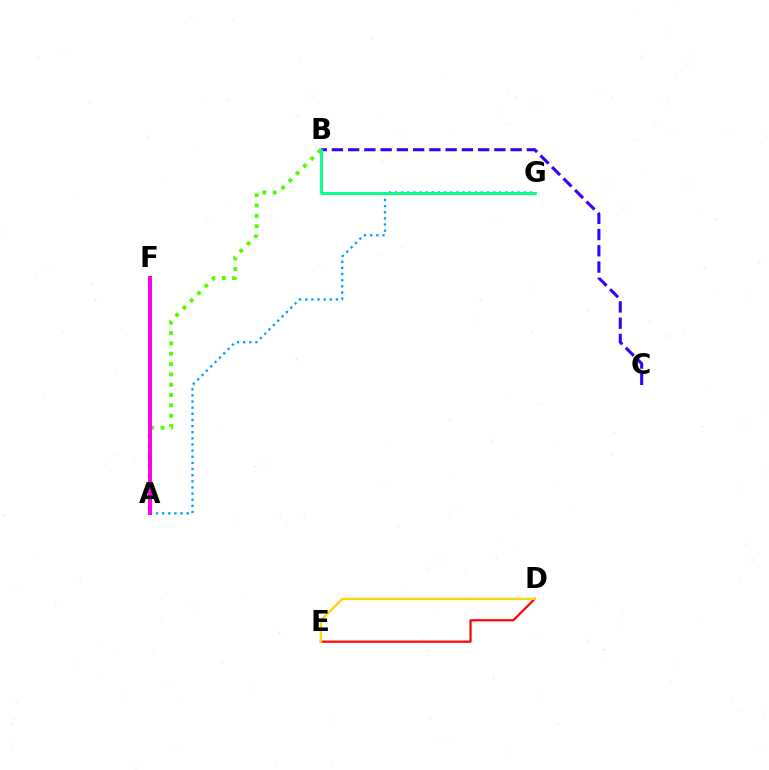{('D', 'E'): [{'color': '#ff0000', 'line_style': 'solid', 'thickness': 1.57}, {'color': '#ffd500', 'line_style': 'solid', 'thickness': 1.64}], ('A', 'B'): [{'color': '#4fff00', 'line_style': 'dotted', 'thickness': 2.81}], ('A', 'G'): [{'color': '#009eff', 'line_style': 'dotted', 'thickness': 1.67}], ('B', 'C'): [{'color': '#3700ff', 'line_style': 'dashed', 'thickness': 2.21}], ('A', 'F'): [{'color': '#ff00ed', 'line_style': 'solid', 'thickness': 2.85}], ('B', 'G'): [{'color': '#00ff86', 'line_style': 'solid', 'thickness': 2.04}]}